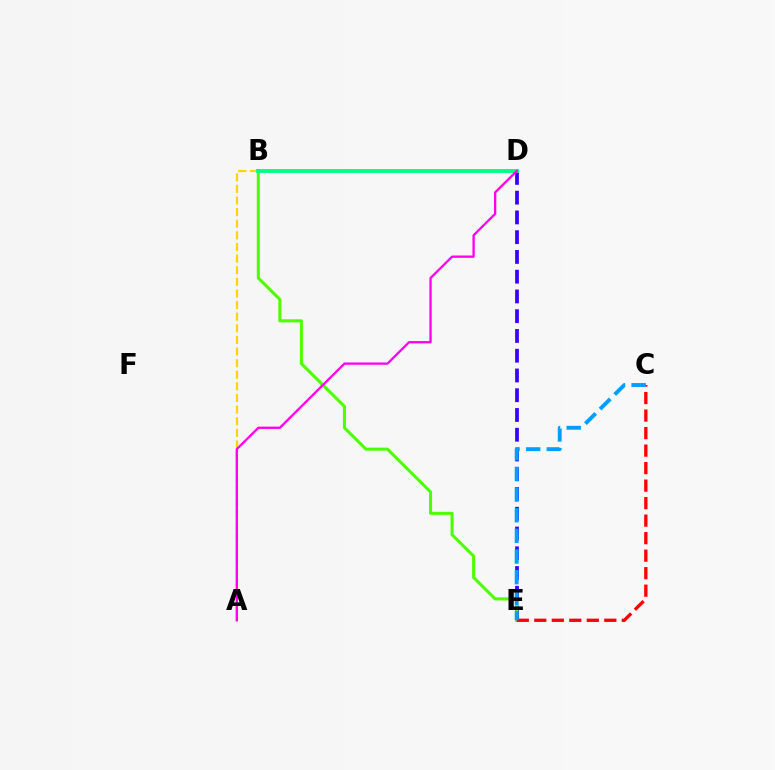{('D', 'E'): [{'color': '#3700ff', 'line_style': 'dashed', 'thickness': 2.68}], ('A', 'B'): [{'color': '#ffd500', 'line_style': 'dashed', 'thickness': 1.58}], ('B', 'E'): [{'color': '#4fff00', 'line_style': 'solid', 'thickness': 2.21}], ('C', 'E'): [{'color': '#ff0000', 'line_style': 'dashed', 'thickness': 2.38}, {'color': '#009eff', 'line_style': 'dashed', 'thickness': 2.8}], ('B', 'D'): [{'color': '#00ff86', 'line_style': 'solid', 'thickness': 2.78}], ('A', 'D'): [{'color': '#ff00ed', 'line_style': 'solid', 'thickness': 1.66}]}